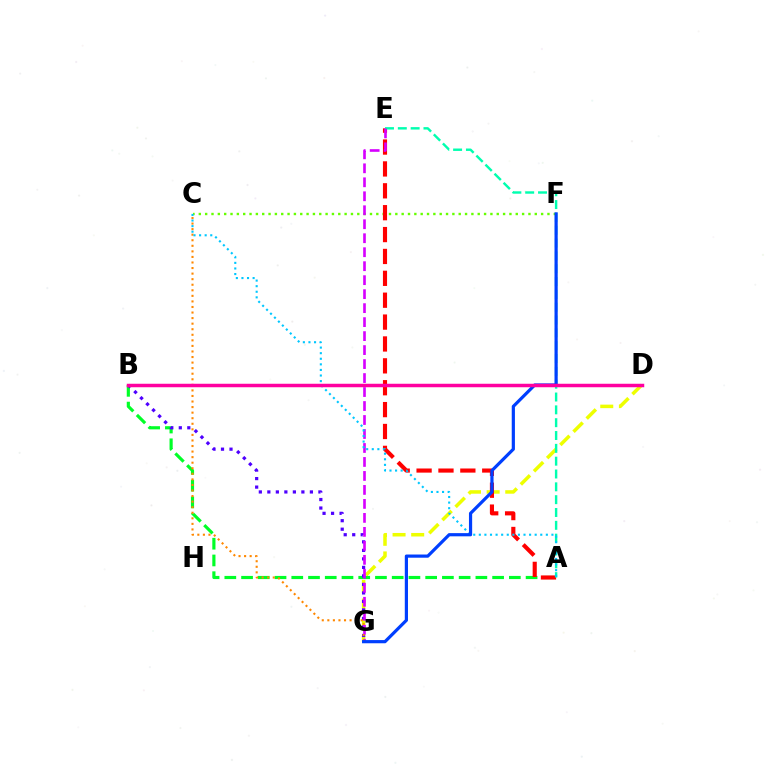{('D', 'G'): [{'color': '#eeff00', 'line_style': 'dashed', 'thickness': 2.53}], ('C', 'F'): [{'color': '#66ff00', 'line_style': 'dotted', 'thickness': 1.72}], ('A', 'B'): [{'color': '#00ff27', 'line_style': 'dashed', 'thickness': 2.27}], ('B', 'G'): [{'color': '#4f00ff', 'line_style': 'dotted', 'thickness': 2.31}], ('A', 'E'): [{'color': '#ff0000', 'line_style': 'dashed', 'thickness': 2.97}, {'color': '#00ffaf', 'line_style': 'dashed', 'thickness': 1.74}], ('E', 'G'): [{'color': '#d600ff', 'line_style': 'dashed', 'thickness': 1.9}], ('C', 'G'): [{'color': '#ff8800', 'line_style': 'dotted', 'thickness': 1.51}], ('A', 'C'): [{'color': '#00c7ff', 'line_style': 'dotted', 'thickness': 1.52}], ('F', 'G'): [{'color': '#003fff', 'line_style': 'solid', 'thickness': 2.3}], ('B', 'D'): [{'color': '#ff00a0', 'line_style': 'solid', 'thickness': 2.51}]}